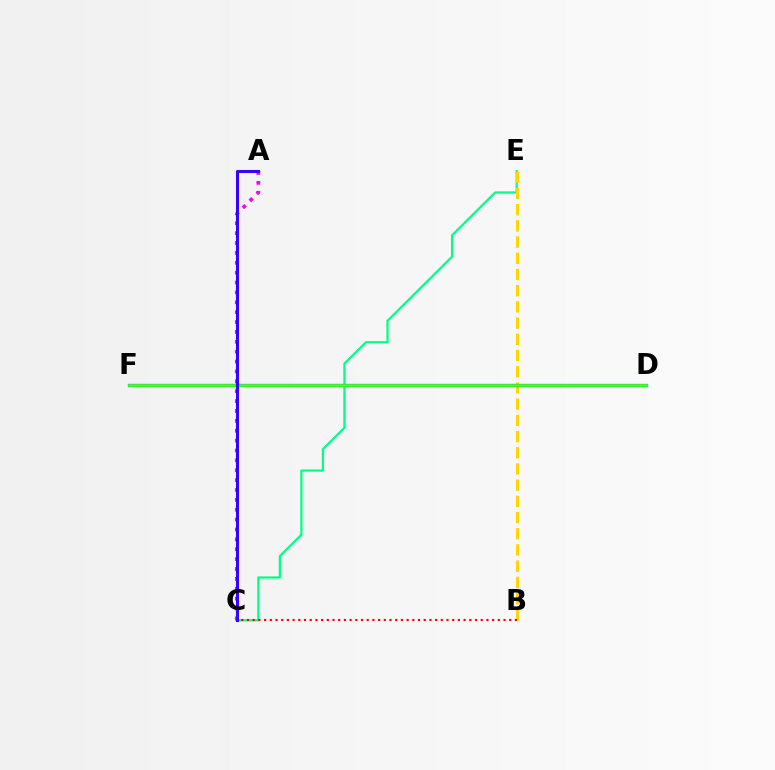{('C', 'E'): [{'color': '#00ff86', 'line_style': 'solid', 'thickness': 1.6}], ('B', 'E'): [{'color': '#ffd500', 'line_style': 'dashed', 'thickness': 2.2}], ('D', 'F'): [{'color': '#009eff', 'line_style': 'solid', 'thickness': 2.41}, {'color': '#4fff00', 'line_style': 'solid', 'thickness': 1.89}], ('A', 'C'): [{'color': '#ff00ed', 'line_style': 'dotted', 'thickness': 2.68}, {'color': '#3700ff', 'line_style': 'solid', 'thickness': 2.22}], ('B', 'C'): [{'color': '#ff0000', 'line_style': 'dotted', 'thickness': 1.55}]}